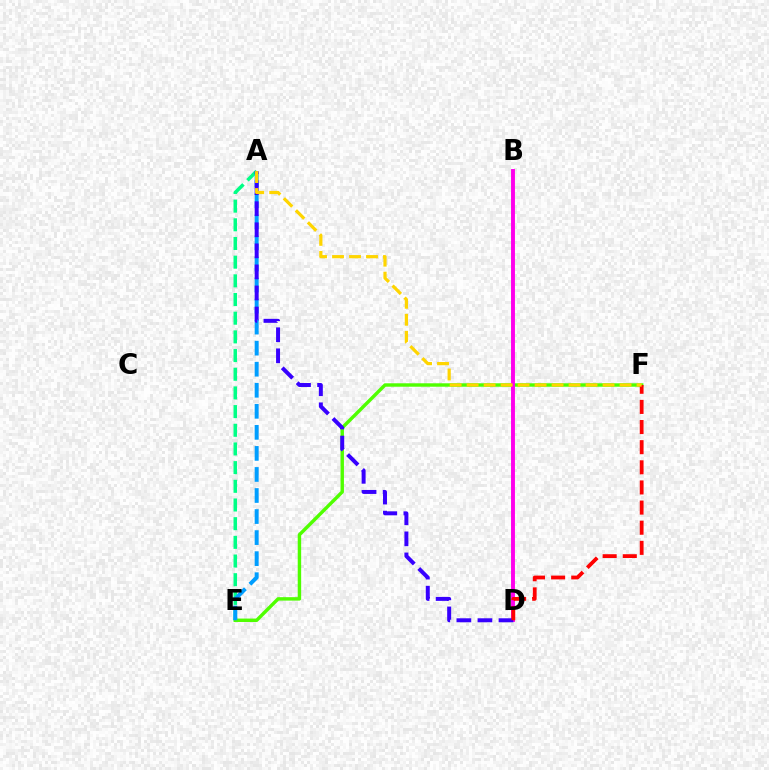{('A', 'E'): [{'color': '#00ff86', 'line_style': 'dashed', 'thickness': 2.54}, {'color': '#009eff', 'line_style': 'dashed', 'thickness': 2.86}], ('E', 'F'): [{'color': '#4fff00', 'line_style': 'solid', 'thickness': 2.47}], ('B', 'D'): [{'color': '#ff00ed', 'line_style': 'solid', 'thickness': 2.81}], ('A', 'D'): [{'color': '#3700ff', 'line_style': 'dashed', 'thickness': 2.86}], ('D', 'F'): [{'color': '#ff0000', 'line_style': 'dashed', 'thickness': 2.74}], ('A', 'F'): [{'color': '#ffd500', 'line_style': 'dashed', 'thickness': 2.31}]}